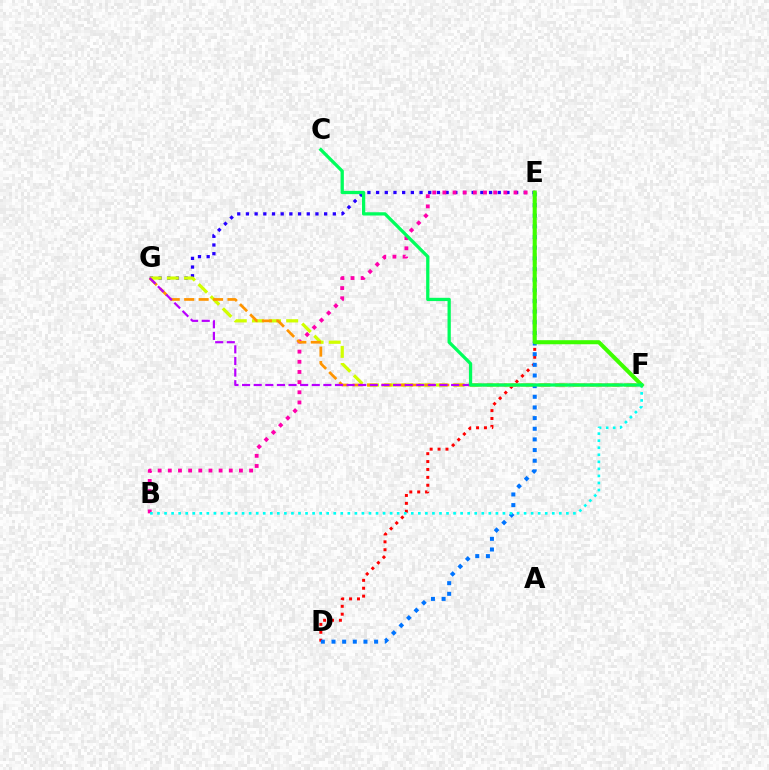{('E', 'G'): [{'color': '#2500ff', 'line_style': 'dotted', 'thickness': 2.36}], ('B', 'E'): [{'color': '#ff00ac', 'line_style': 'dotted', 'thickness': 2.76}], ('D', 'E'): [{'color': '#ff0000', 'line_style': 'dotted', 'thickness': 2.14}, {'color': '#0074ff', 'line_style': 'dotted', 'thickness': 2.89}], ('F', 'G'): [{'color': '#d1ff00', 'line_style': 'dashed', 'thickness': 2.33}, {'color': '#ff9400', 'line_style': 'dashed', 'thickness': 1.96}, {'color': '#b900ff', 'line_style': 'dashed', 'thickness': 1.58}], ('B', 'F'): [{'color': '#00fff6', 'line_style': 'dotted', 'thickness': 1.92}], ('E', 'F'): [{'color': '#3dff00', 'line_style': 'solid', 'thickness': 2.92}], ('C', 'F'): [{'color': '#00ff5c', 'line_style': 'solid', 'thickness': 2.35}]}